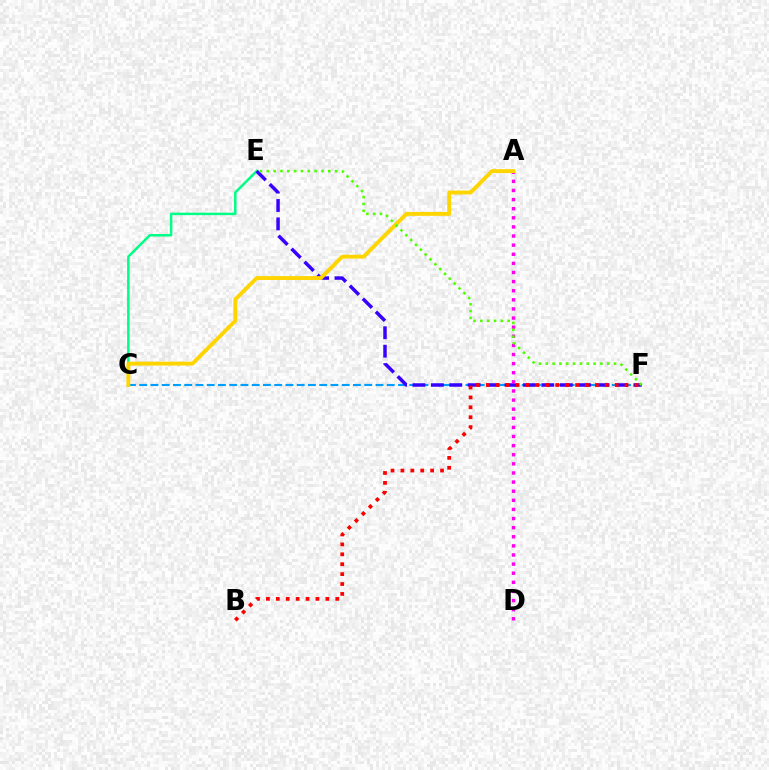{('C', 'F'): [{'color': '#009eff', 'line_style': 'dashed', 'thickness': 1.53}], ('C', 'E'): [{'color': '#00ff86', 'line_style': 'solid', 'thickness': 1.8}], ('E', 'F'): [{'color': '#3700ff', 'line_style': 'dashed', 'thickness': 2.5}, {'color': '#4fff00', 'line_style': 'dotted', 'thickness': 1.86}], ('A', 'D'): [{'color': '#ff00ed', 'line_style': 'dotted', 'thickness': 2.48}], ('B', 'F'): [{'color': '#ff0000', 'line_style': 'dotted', 'thickness': 2.69}], ('A', 'C'): [{'color': '#ffd500', 'line_style': 'solid', 'thickness': 2.79}]}